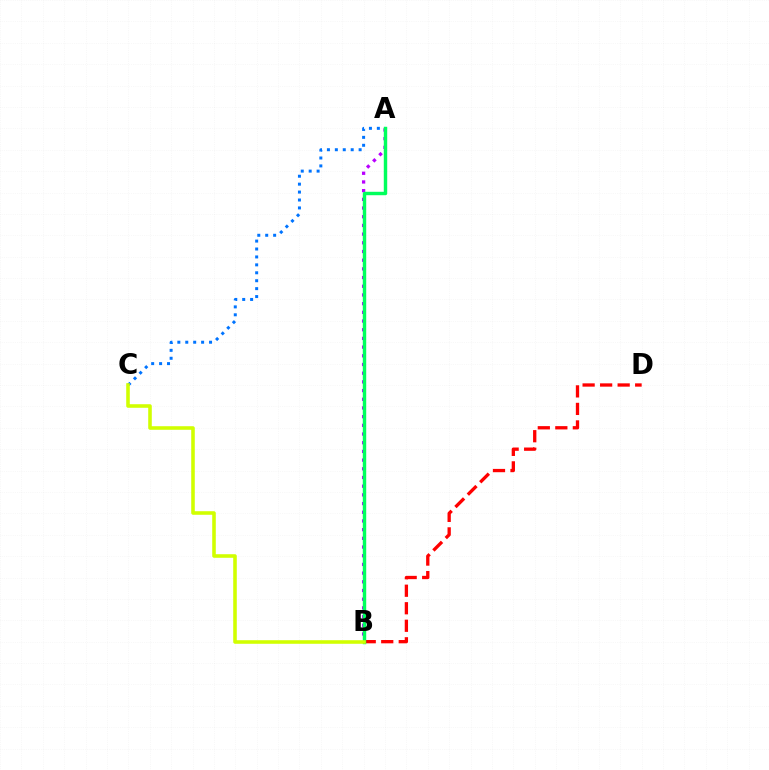{('A', 'B'): [{'color': '#b900ff', 'line_style': 'dotted', 'thickness': 2.36}, {'color': '#00ff5c', 'line_style': 'solid', 'thickness': 2.47}], ('B', 'D'): [{'color': '#ff0000', 'line_style': 'dashed', 'thickness': 2.38}], ('A', 'C'): [{'color': '#0074ff', 'line_style': 'dotted', 'thickness': 2.15}], ('B', 'C'): [{'color': '#d1ff00', 'line_style': 'solid', 'thickness': 2.57}]}